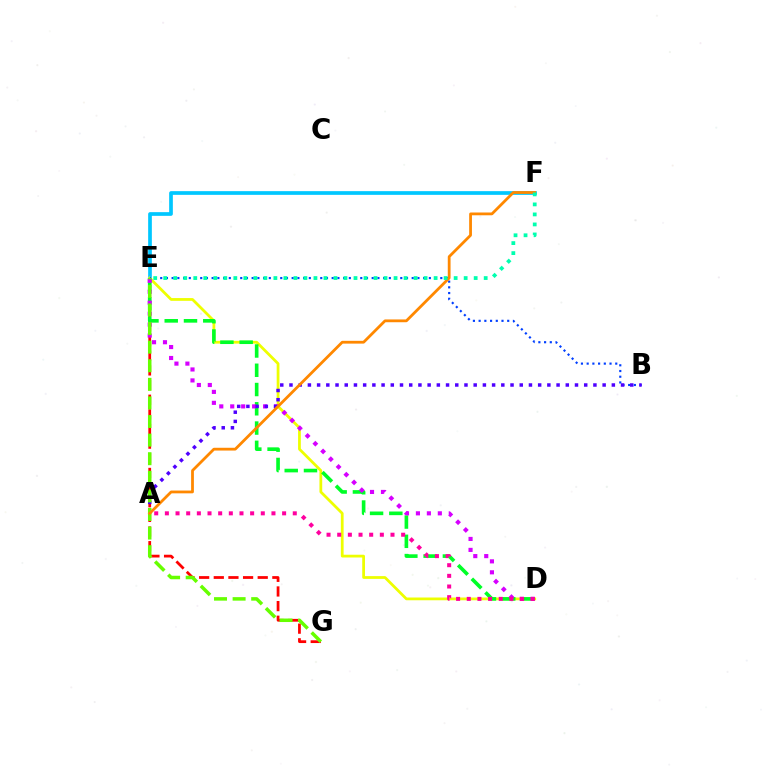{('E', 'G'): [{'color': '#ff0000', 'line_style': 'dashed', 'thickness': 1.99}, {'color': '#66ff00', 'line_style': 'dashed', 'thickness': 2.53}], ('E', 'F'): [{'color': '#00c7ff', 'line_style': 'solid', 'thickness': 2.66}, {'color': '#00ffaf', 'line_style': 'dotted', 'thickness': 2.72}], ('D', 'E'): [{'color': '#eeff00', 'line_style': 'solid', 'thickness': 1.99}, {'color': '#00ff27', 'line_style': 'dashed', 'thickness': 2.62}, {'color': '#d600ff', 'line_style': 'dotted', 'thickness': 2.98}], ('B', 'E'): [{'color': '#003fff', 'line_style': 'dotted', 'thickness': 1.55}], ('A', 'B'): [{'color': '#4f00ff', 'line_style': 'dotted', 'thickness': 2.5}], ('A', 'F'): [{'color': '#ff8800', 'line_style': 'solid', 'thickness': 2.01}], ('A', 'D'): [{'color': '#ff00a0', 'line_style': 'dotted', 'thickness': 2.9}]}